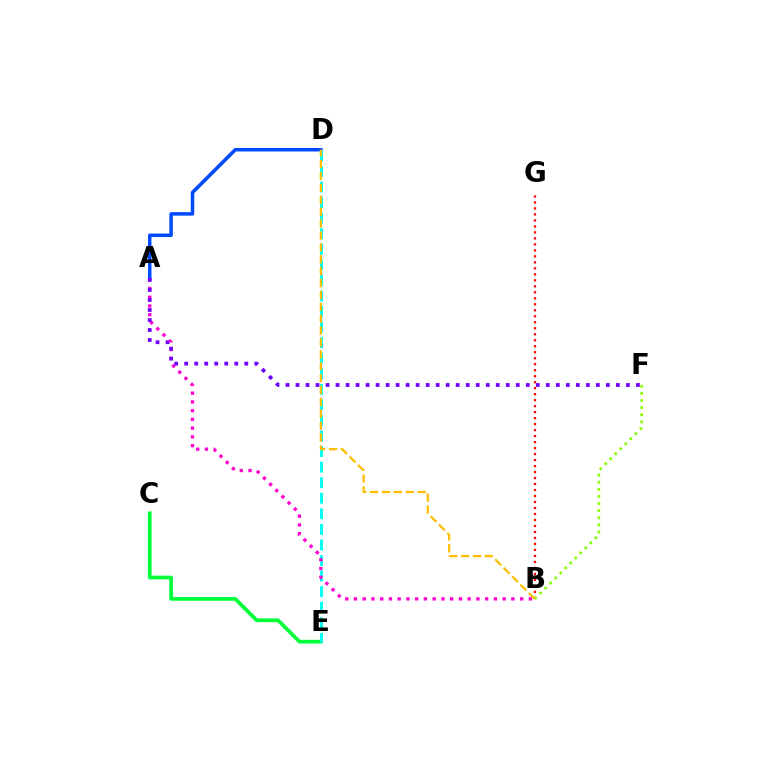{('C', 'E'): [{'color': '#00ff39', 'line_style': 'solid', 'thickness': 2.68}], ('A', 'D'): [{'color': '#004bff', 'line_style': 'solid', 'thickness': 2.53}], ('D', 'E'): [{'color': '#00fff6', 'line_style': 'dashed', 'thickness': 2.11}], ('B', 'G'): [{'color': '#ff0000', 'line_style': 'dotted', 'thickness': 1.63}], ('B', 'F'): [{'color': '#84ff00', 'line_style': 'dotted', 'thickness': 1.93}], ('A', 'B'): [{'color': '#ff00cf', 'line_style': 'dotted', 'thickness': 2.38}], ('A', 'F'): [{'color': '#7200ff', 'line_style': 'dotted', 'thickness': 2.72}], ('B', 'D'): [{'color': '#ffbd00', 'line_style': 'dashed', 'thickness': 1.61}]}